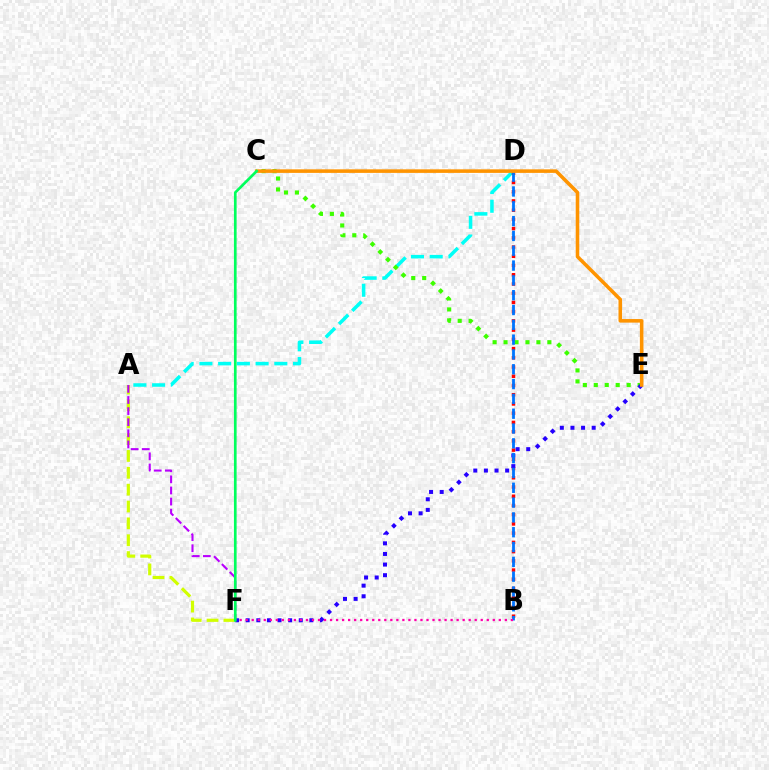{('A', 'D'): [{'color': '#00fff6', 'line_style': 'dashed', 'thickness': 2.54}], ('B', 'D'): [{'color': '#ff0000', 'line_style': 'dotted', 'thickness': 2.51}, {'color': '#0074ff', 'line_style': 'dashed', 'thickness': 2.01}], ('A', 'F'): [{'color': '#d1ff00', 'line_style': 'dashed', 'thickness': 2.29}, {'color': '#b900ff', 'line_style': 'dashed', 'thickness': 1.51}], ('C', 'E'): [{'color': '#3dff00', 'line_style': 'dotted', 'thickness': 2.98}, {'color': '#ff9400', 'line_style': 'solid', 'thickness': 2.56}], ('E', 'F'): [{'color': '#2500ff', 'line_style': 'dotted', 'thickness': 2.88}], ('B', 'F'): [{'color': '#ff00ac', 'line_style': 'dotted', 'thickness': 1.64}], ('C', 'F'): [{'color': '#00ff5c', 'line_style': 'solid', 'thickness': 1.93}]}